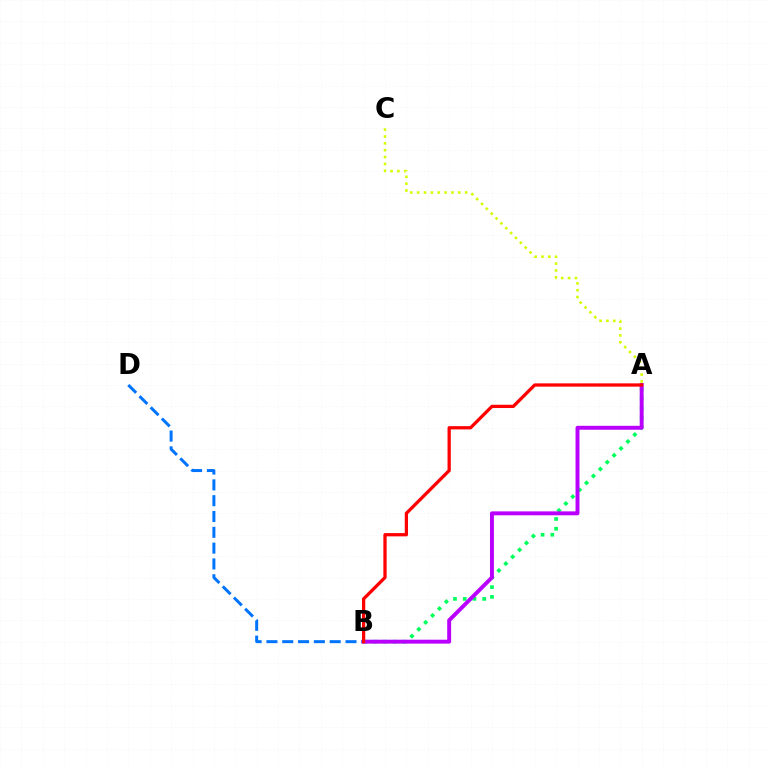{('B', 'D'): [{'color': '#0074ff', 'line_style': 'dashed', 'thickness': 2.15}], ('A', 'C'): [{'color': '#d1ff00', 'line_style': 'dotted', 'thickness': 1.86}], ('A', 'B'): [{'color': '#00ff5c', 'line_style': 'dotted', 'thickness': 2.65}, {'color': '#b900ff', 'line_style': 'solid', 'thickness': 2.83}, {'color': '#ff0000', 'line_style': 'solid', 'thickness': 2.35}]}